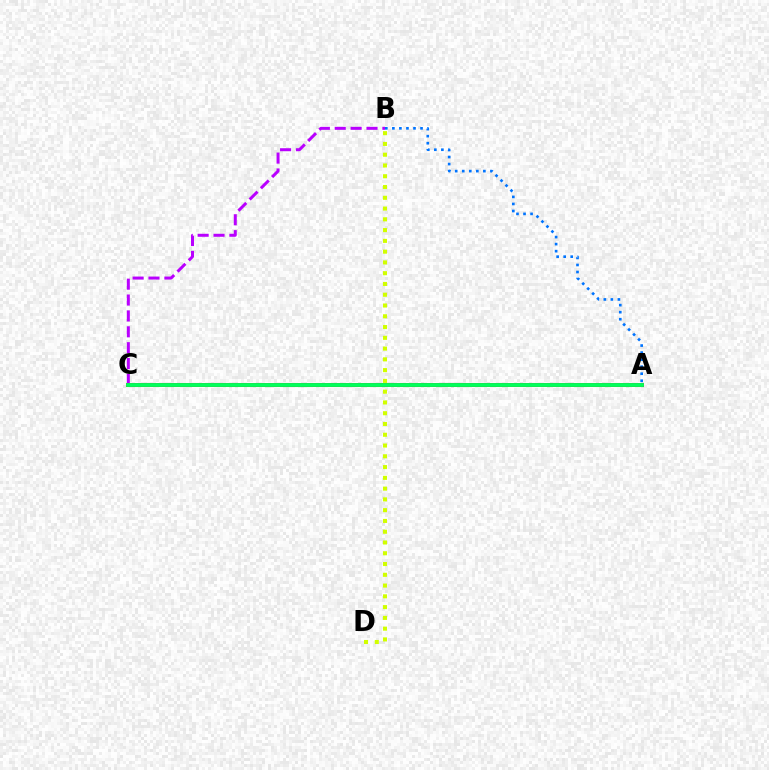{('B', 'C'): [{'color': '#b900ff', 'line_style': 'dashed', 'thickness': 2.16}], ('A', 'B'): [{'color': '#0074ff', 'line_style': 'dotted', 'thickness': 1.91}], ('A', 'C'): [{'color': '#ff0000', 'line_style': 'solid', 'thickness': 2.89}, {'color': '#00ff5c', 'line_style': 'solid', 'thickness': 2.77}], ('B', 'D'): [{'color': '#d1ff00', 'line_style': 'dotted', 'thickness': 2.93}]}